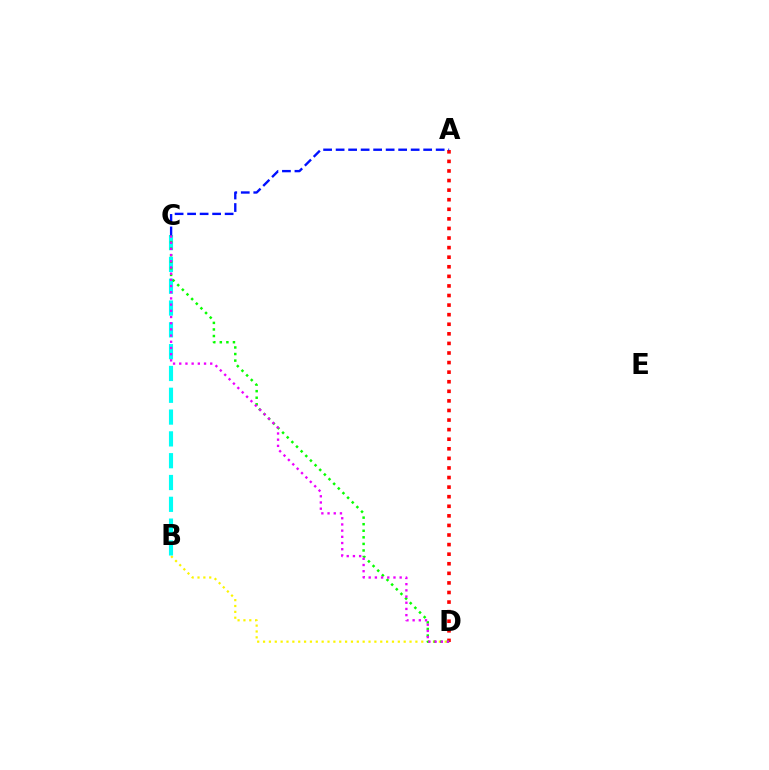{('A', 'D'): [{'color': '#ff0000', 'line_style': 'dotted', 'thickness': 2.6}], ('B', 'D'): [{'color': '#fcf500', 'line_style': 'dotted', 'thickness': 1.59}], ('B', 'C'): [{'color': '#00fff6', 'line_style': 'dashed', 'thickness': 2.96}], ('C', 'D'): [{'color': '#08ff00', 'line_style': 'dotted', 'thickness': 1.78}, {'color': '#ee00ff', 'line_style': 'dotted', 'thickness': 1.68}], ('A', 'C'): [{'color': '#0010ff', 'line_style': 'dashed', 'thickness': 1.7}]}